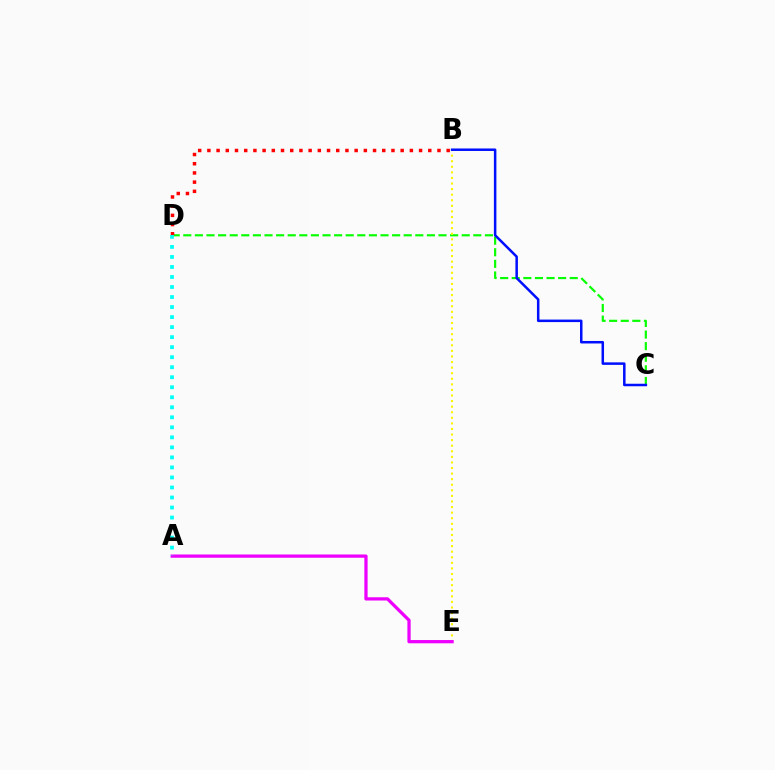{('C', 'D'): [{'color': '#08ff00', 'line_style': 'dashed', 'thickness': 1.58}], ('B', 'E'): [{'color': '#fcf500', 'line_style': 'dotted', 'thickness': 1.52}], ('B', 'D'): [{'color': '#ff0000', 'line_style': 'dotted', 'thickness': 2.5}], ('B', 'C'): [{'color': '#0010ff', 'line_style': 'solid', 'thickness': 1.81}], ('A', 'E'): [{'color': '#ee00ff', 'line_style': 'solid', 'thickness': 2.35}], ('A', 'D'): [{'color': '#00fff6', 'line_style': 'dotted', 'thickness': 2.72}]}